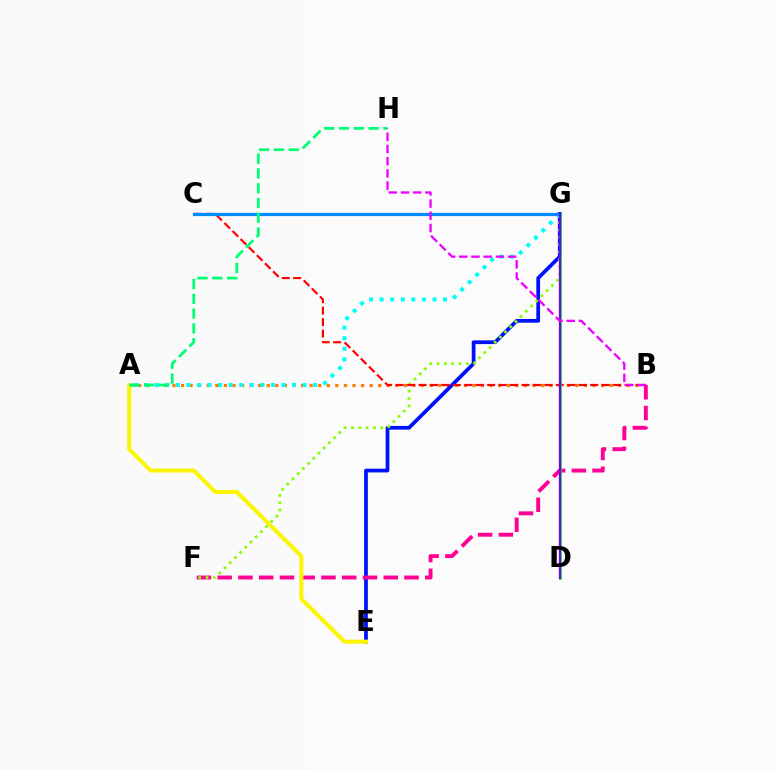{('A', 'B'): [{'color': '#ff7c00', 'line_style': 'dotted', 'thickness': 2.33}], ('E', 'G'): [{'color': '#0010ff', 'line_style': 'solid', 'thickness': 2.69}], ('B', 'F'): [{'color': '#ff0094', 'line_style': 'dashed', 'thickness': 2.82}], ('A', 'G'): [{'color': '#00fff6', 'line_style': 'dotted', 'thickness': 2.87}], ('F', 'G'): [{'color': '#84ff00', 'line_style': 'dotted', 'thickness': 1.99}], ('B', 'C'): [{'color': '#ff0000', 'line_style': 'dashed', 'thickness': 1.55}], ('C', 'G'): [{'color': '#008cff', 'line_style': 'solid', 'thickness': 2.31}], ('D', 'G'): [{'color': '#08ff00', 'line_style': 'solid', 'thickness': 1.96}, {'color': '#7200ff', 'line_style': 'solid', 'thickness': 1.62}], ('A', 'E'): [{'color': '#fcf500', 'line_style': 'solid', 'thickness': 2.88}], ('A', 'H'): [{'color': '#00ff74', 'line_style': 'dashed', 'thickness': 2.01}], ('B', 'H'): [{'color': '#ee00ff', 'line_style': 'dashed', 'thickness': 1.66}]}